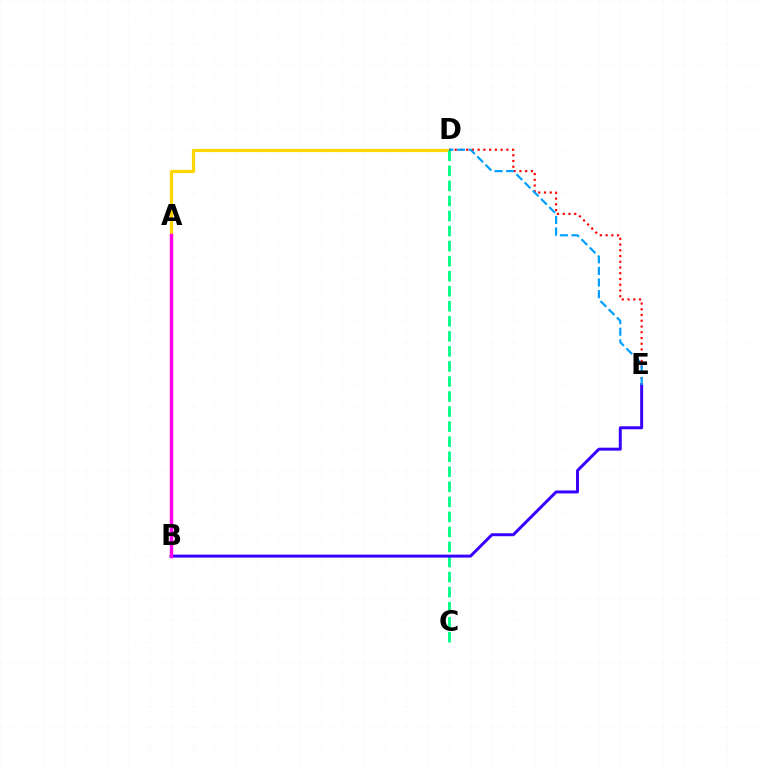{('A', 'B'): [{'color': '#4fff00', 'line_style': 'dotted', 'thickness': 2.07}, {'color': '#ff00ed', 'line_style': 'solid', 'thickness': 2.48}], ('A', 'D'): [{'color': '#ffd500', 'line_style': 'solid', 'thickness': 2.29}], ('D', 'E'): [{'color': '#ff0000', 'line_style': 'dotted', 'thickness': 1.56}, {'color': '#009eff', 'line_style': 'dashed', 'thickness': 1.58}], ('C', 'D'): [{'color': '#00ff86', 'line_style': 'dashed', 'thickness': 2.04}], ('B', 'E'): [{'color': '#3700ff', 'line_style': 'solid', 'thickness': 2.13}]}